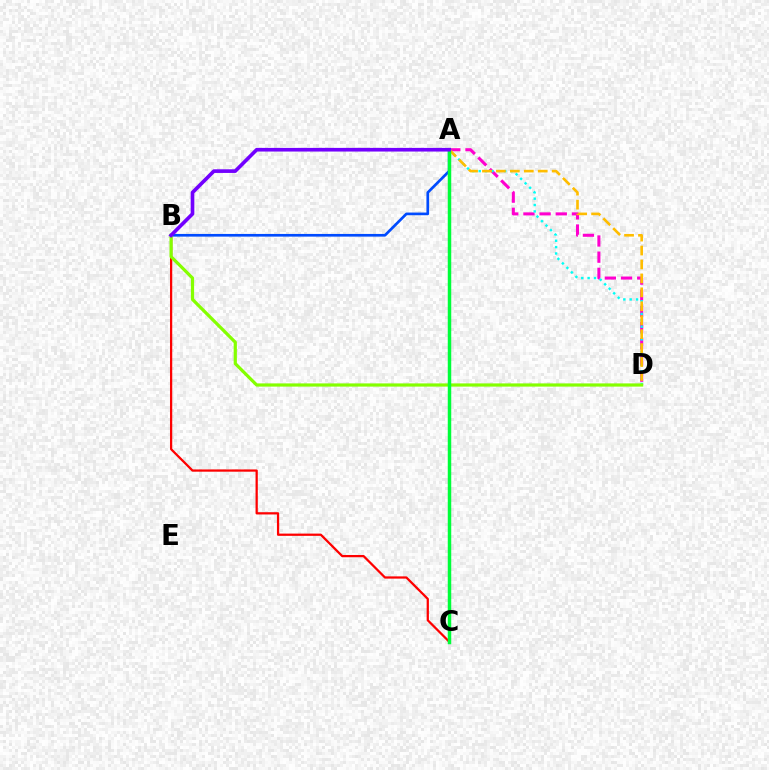{('A', 'D'): [{'color': '#ff00cf', 'line_style': 'dashed', 'thickness': 2.2}, {'color': '#00fff6', 'line_style': 'dotted', 'thickness': 1.73}, {'color': '#ffbd00', 'line_style': 'dashed', 'thickness': 1.89}], ('B', 'C'): [{'color': '#ff0000', 'line_style': 'solid', 'thickness': 1.62}], ('A', 'B'): [{'color': '#004bff', 'line_style': 'solid', 'thickness': 1.93}, {'color': '#7200ff', 'line_style': 'solid', 'thickness': 2.62}], ('B', 'D'): [{'color': '#84ff00', 'line_style': 'solid', 'thickness': 2.31}], ('A', 'C'): [{'color': '#00ff39', 'line_style': 'solid', 'thickness': 2.5}]}